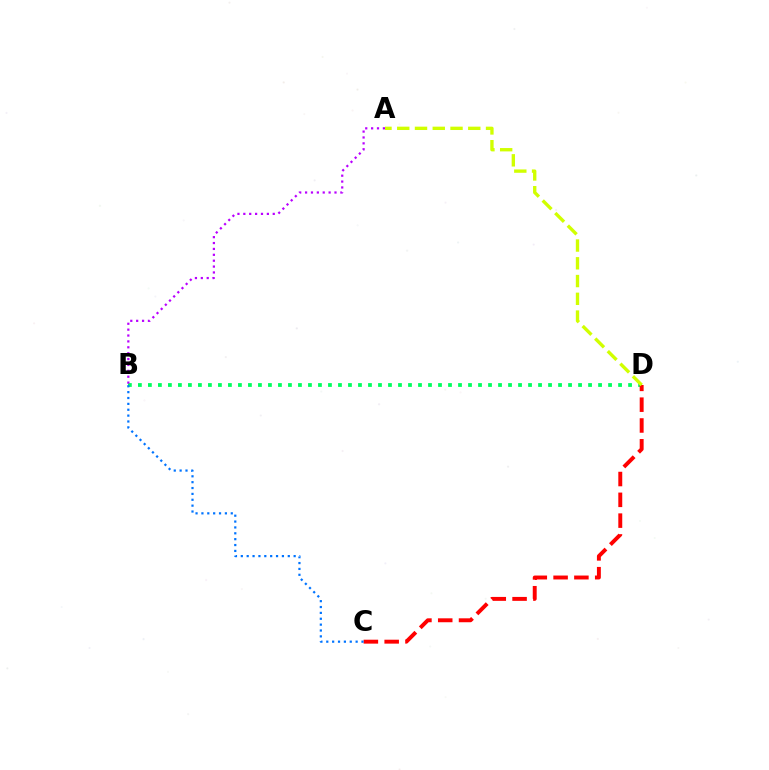{('B', 'D'): [{'color': '#00ff5c', 'line_style': 'dotted', 'thickness': 2.72}], ('C', 'D'): [{'color': '#ff0000', 'line_style': 'dashed', 'thickness': 2.83}], ('A', 'D'): [{'color': '#d1ff00', 'line_style': 'dashed', 'thickness': 2.41}], ('B', 'C'): [{'color': '#0074ff', 'line_style': 'dotted', 'thickness': 1.59}], ('A', 'B'): [{'color': '#b900ff', 'line_style': 'dotted', 'thickness': 1.6}]}